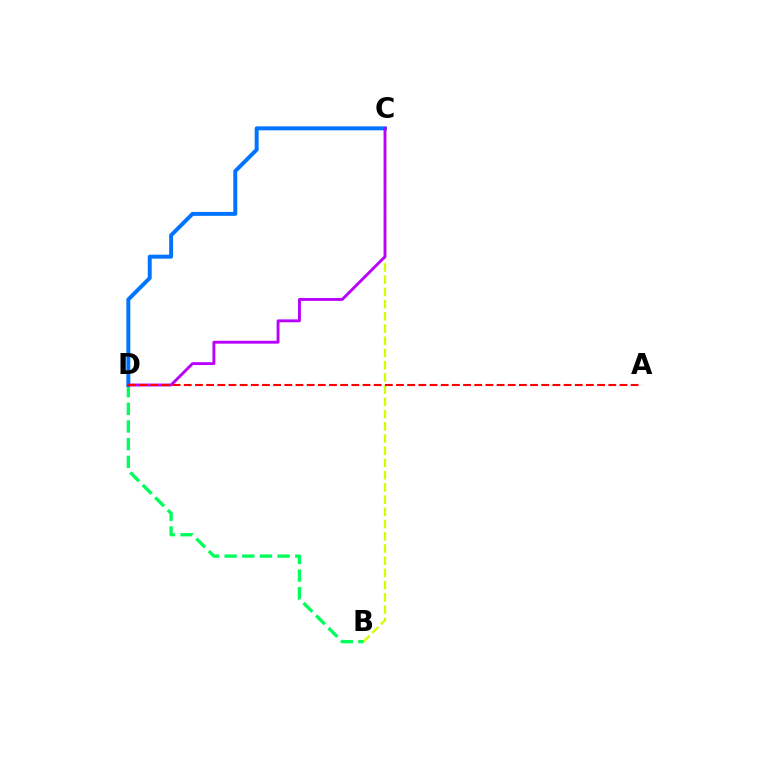{('B', 'D'): [{'color': '#00ff5c', 'line_style': 'dashed', 'thickness': 2.4}], ('B', 'C'): [{'color': '#d1ff00', 'line_style': 'dashed', 'thickness': 1.66}], ('C', 'D'): [{'color': '#0074ff', 'line_style': 'solid', 'thickness': 2.84}, {'color': '#b900ff', 'line_style': 'solid', 'thickness': 2.07}], ('A', 'D'): [{'color': '#ff0000', 'line_style': 'dashed', 'thickness': 1.52}]}